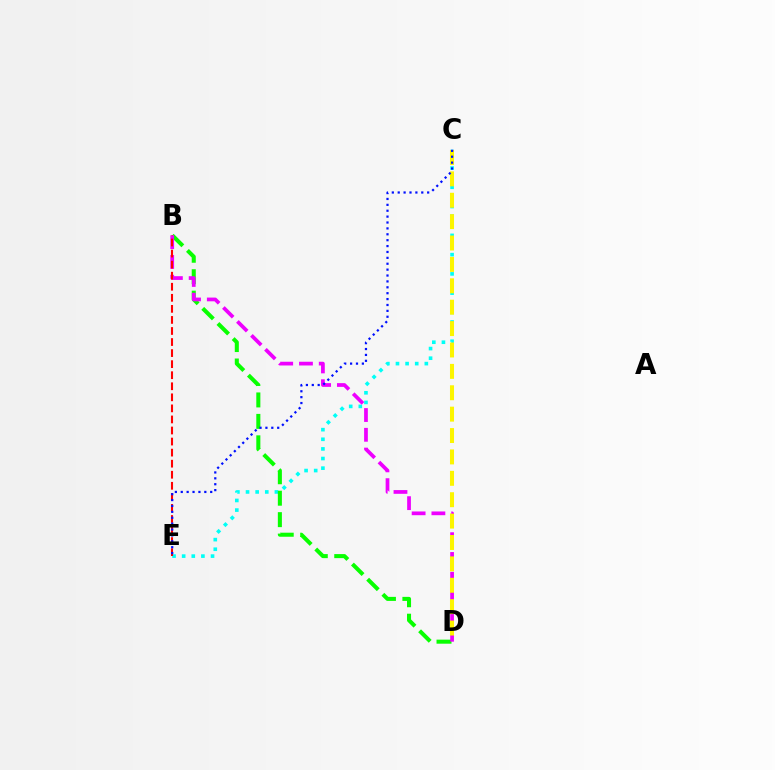{('C', 'E'): [{'color': '#00fff6', 'line_style': 'dotted', 'thickness': 2.61}, {'color': '#0010ff', 'line_style': 'dotted', 'thickness': 1.6}], ('B', 'D'): [{'color': '#08ff00', 'line_style': 'dashed', 'thickness': 2.91}, {'color': '#ee00ff', 'line_style': 'dashed', 'thickness': 2.69}], ('C', 'D'): [{'color': '#fcf500', 'line_style': 'dashed', 'thickness': 2.91}], ('B', 'E'): [{'color': '#ff0000', 'line_style': 'dashed', 'thickness': 1.5}]}